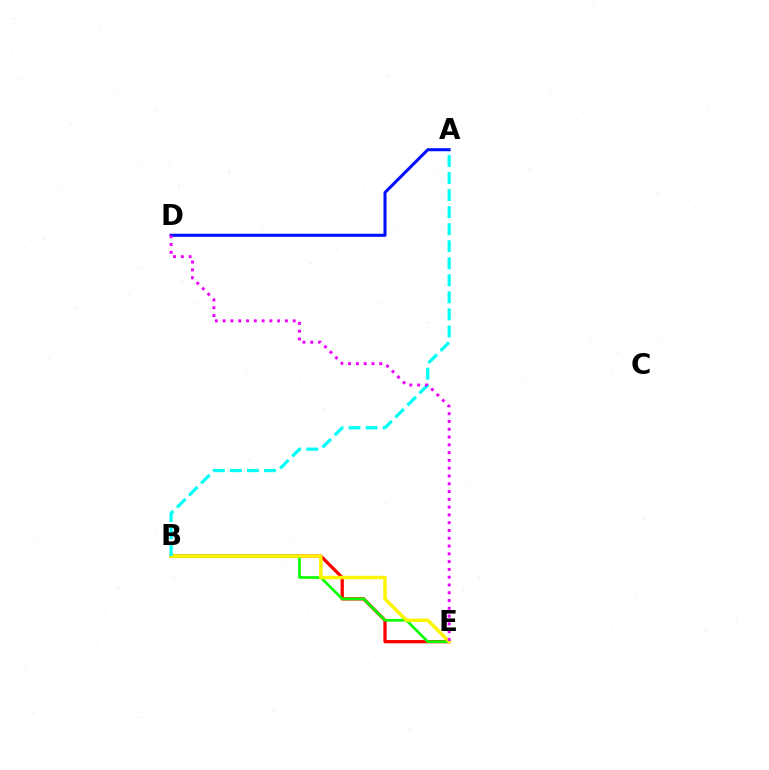{('B', 'E'): [{'color': '#ff0000', 'line_style': 'solid', 'thickness': 2.35}, {'color': '#08ff00', 'line_style': 'solid', 'thickness': 1.92}, {'color': '#fcf500', 'line_style': 'solid', 'thickness': 2.48}], ('A', 'D'): [{'color': '#0010ff', 'line_style': 'solid', 'thickness': 2.19}], ('A', 'B'): [{'color': '#00fff6', 'line_style': 'dashed', 'thickness': 2.32}], ('D', 'E'): [{'color': '#ee00ff', 'line_style': 'dotted', 'thickness': 2.12}]}